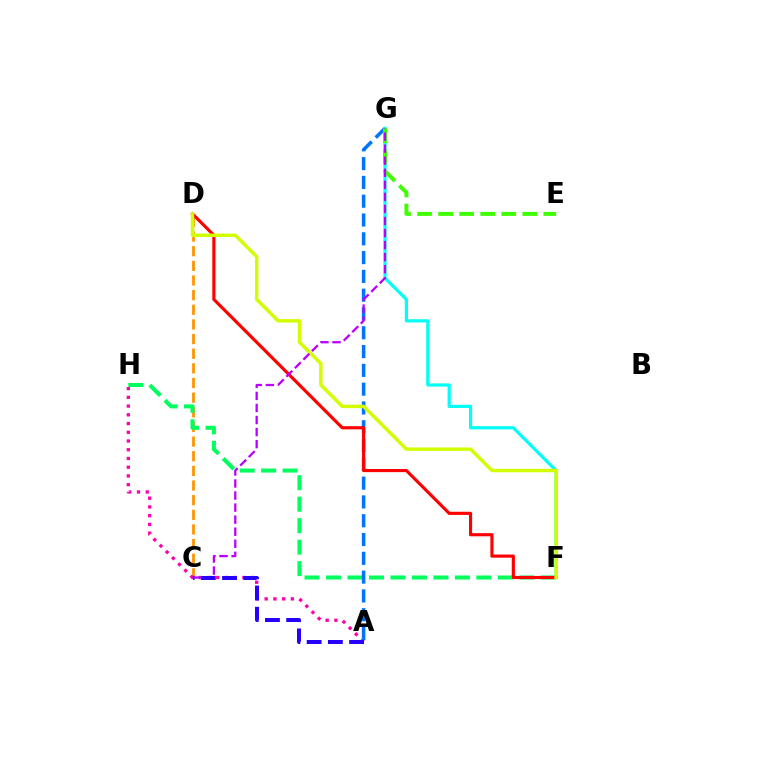{('C', 'D'): [{'color': '#ff9400', 'line_style': 'dashed', 'thickness': 1.99}], ('A', 'H'): [{'color': '#ff00ac', 'line_style': 'dotted', 'thickness': 2.37}], ('F', 'H'): [{'color': '#00ff5c', 'line_style': 'dashed', 'thickness': 2.92}], ('A', 'G'): [{'color': '#0074ff', 'line_style': 'dashed', 'thickness': 2.55}], ('F', 'G'): [{'color': '#00fff6', 'line_style': 'solid', 'thickness': 2.29}], ('E', 'G'): [{'color': '#3dff00', 'line_style': 'dashed', 'thickness': 2.86}], ('D', 'F'): [{'color': '#ff0000', 'line_style': 'solid', 'thickness': 2.26}, {'color': '#d1ff00', 'line_style': 'solid', 'thickness': 2.48}], ('C', 'G'): [{'color': '#b900ff', 'line_style': 'dashed', 'thickness': 1.64}], ('A', 'C'): [{'color': '#2500ff', 'line_style': 'dashed', 'thickness': 2.88}]}